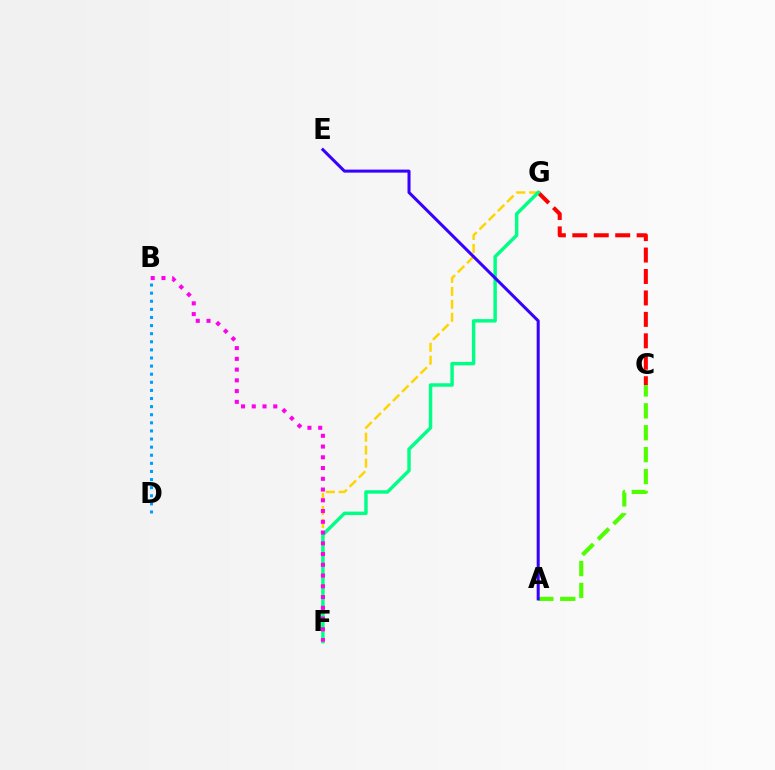{('C', 'G'): [{'color': '#ff0000', 'line_style': 'dashed', 'thickness': 2.91}], ('F', 'G'): [{'color': '#ffd500', 'line_style': 'dashed', 'thickness': 1.76}, {'color': '#00ff86', 'line_style': 'solid', 'thickness': 2.48}], ('B', 'F'): [{'color': '#ff00ed', 'line_style': 'dotted', 'thickness': 2.92}], ('A', 'C'): [{'color': '#4fff00', 'line_style': 'dashed', 'thickness': 2.98}], ('B', 'D'): [{'color': '#009eff', 'line_style': 'dotted', 'thickness': 2.2}], ('A', 'E'): [{'color': '#3700ff', 'line_style': 'solid', 'thickness': 2.18}]}